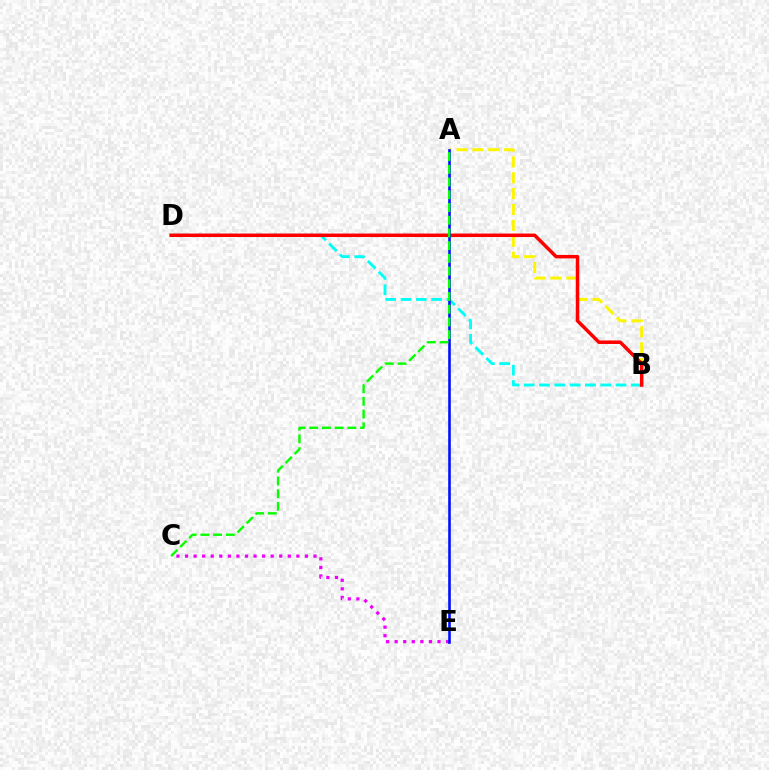{('C', 'E'): [{'color': '#ee00ff', 'line_style': 'dotted', 'thickness': 2.33}], ('B', 'D'): [{'color': '#00fff6', 'line_style': 'dashed', 'thickness': 2.08}, {'color': '#ff0000', 'line_style': 'solid', 'thickness': 2.51}], ('A', 'B'): [{'color': '#fcf500', 'line_style': 'dashed', 'thickness': 2.16}], ('A', 'E'): [{'color': '#0010ff', 'line_style': 'solid', 'thickness': 1.88}], ('A', 'C'): [{'color': '#08ff00', 'line_style': 'dashed', 'thickness': 1.73}]}